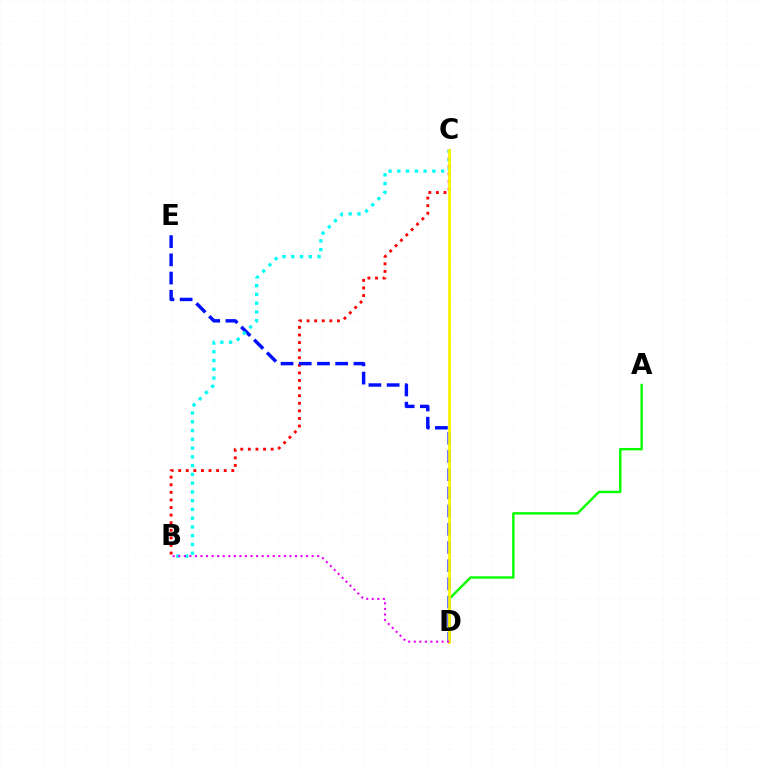{('A', 'D'): [{'color': '#08ff00', 'line_style': 'solid', 'thickness': 1.73}], ('B', 'C'): [{'color': '#ff0000', 'line_style': 'dotted', 'thickness': 2.06}, {'color': '#00fff6', 'line_style': 'dotted', 'thickness': 2.38}], ('D', 'E'): [{'color': '#0010ff', 'line_style': 'dashed', 'thickness': 2.47}], ('C', 'D'): [{'color': '#fcf500', 'line_style': 'solid', 'thickness': 2.0}], ('B', 'D'): [{'color': '#ee00ff', 'line_style': 'dotted', 'thickness': 1.51}]}